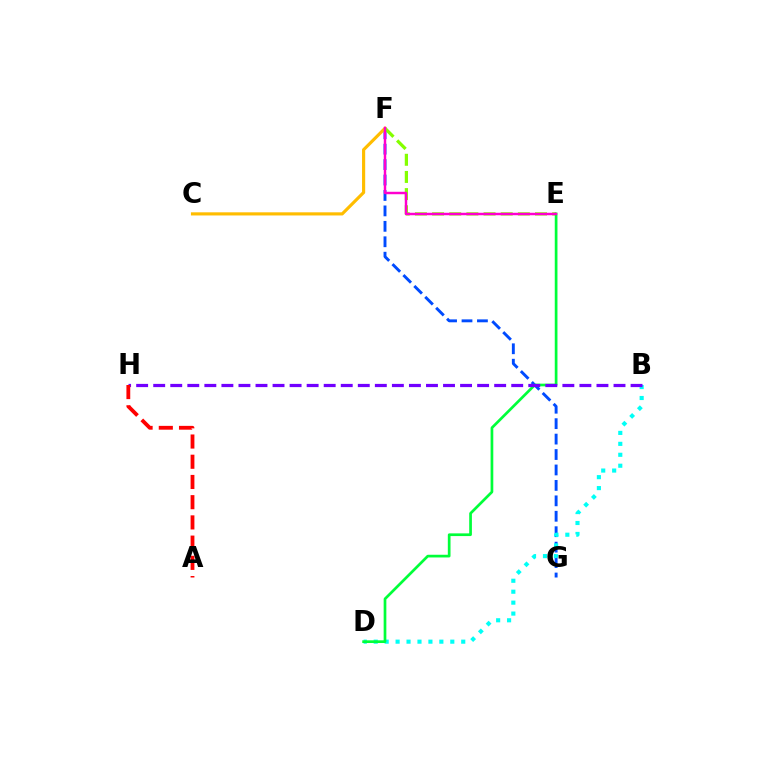{('F', 'G'): [{'color': '#004bff', 'line_style': 'dashed', 'thickness': 2.1}], ('C', 'F'): [{'color': '#ffbd00', 'line_style': 'solid', 'thickness': 2.27}], ('B', 'D'): [{'color': '#00fff6', 'line_style': 'dotted', 'thickness': 2.97}], ('E', 'F'): [{'color': '#84ff00', 'line_style': 'dashed', 'thickness': 2.33}, {'color': '#ff00cf', 'line_style': 'solid', 'thickness': 1.76}], ('D', 'E'): [{'color': '#00ff39', 'line_style': 'solid', 'thickness': 1.95}], ('B', 'H'): [{'color': '#7200ff', 'line_style': 'dashed', 'thickness': 2.32}], ('A', 'H'): [{'color': '#ff0000', 'line_style': 'dashed', 'thickness': 2.75}]}